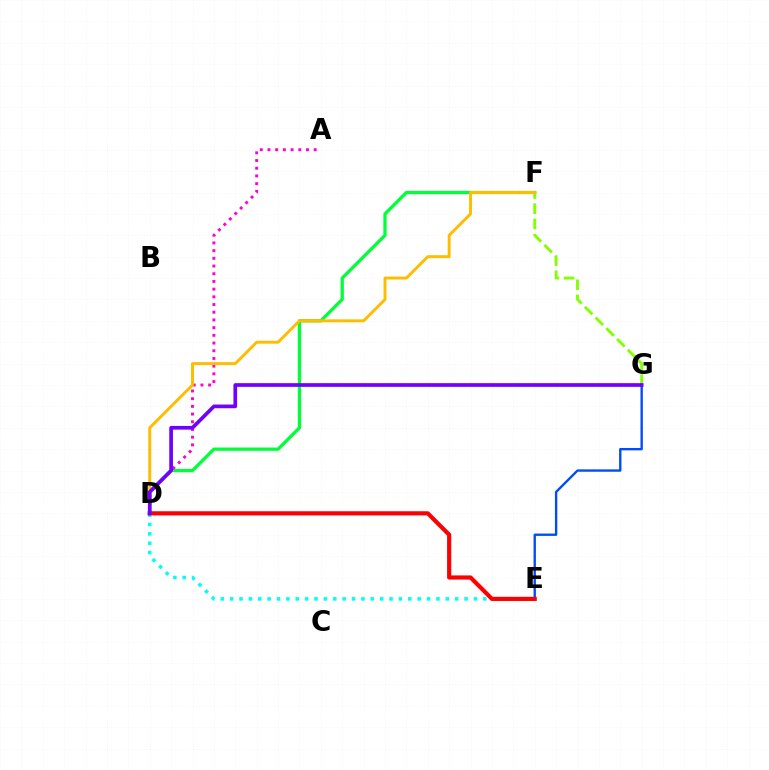{('D', 'F'): [{'color': '#00ff39', 'line_style': 'solid', 'thickness': 2.36}, {'color': '#ffbd00', 'line_style': 'solid', 'thickness': 2.12}], ('A', 'D'): [{'color': '#ff00cf', 'line_style': 'dotted', 'thickness': 2.09}], ('F', 'G'): [{'color': '#84ff00', 'line_style': 'dashed', 'thickness': 2.06}], ('E', 'G'): [{'color': '#004bff', 'line_style': 'solid', 'thickness': 1.71}], ('D', 'E'): [{'color': '#00fff6', 'line_style': 'dotted', 'thickness': 2.55}, {'color': '#ff0000', 'line_style': 'solid', 'thickness': 3.0}], ('D', 'G'): [{'color': '#7200ff', 'line_style': 'solid', 'thickness': 2.66}]}